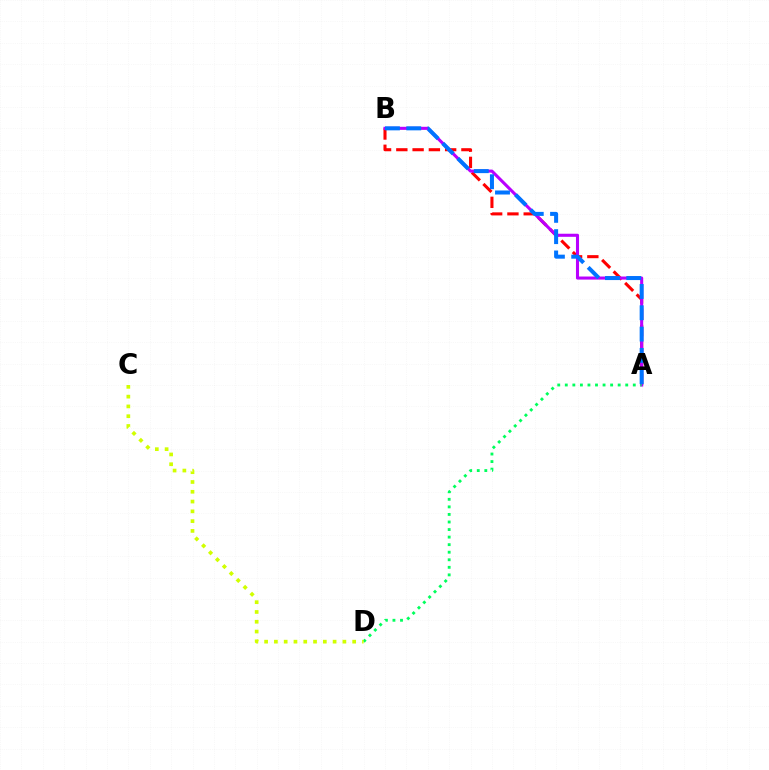{('A', 'B'): [{'color': '#ff0000', 'line_style': 'dashed', 'thickness': 2.21}, {'color': '#b900ff', 'line_style': 'solid', 'thickness': 2.21}, {'color': '#0074ff', 'line_style': 'dashed', 'thickness': 2.89}], ('A', 'D'): [{'color': '#00ff5c', 'line_style': 'dotted', 'thickness': 2.05}], ('C', 'D'): [{'color': '#d1ff00', 'line_style': 'dotted', 'thickness': 2.66}]}